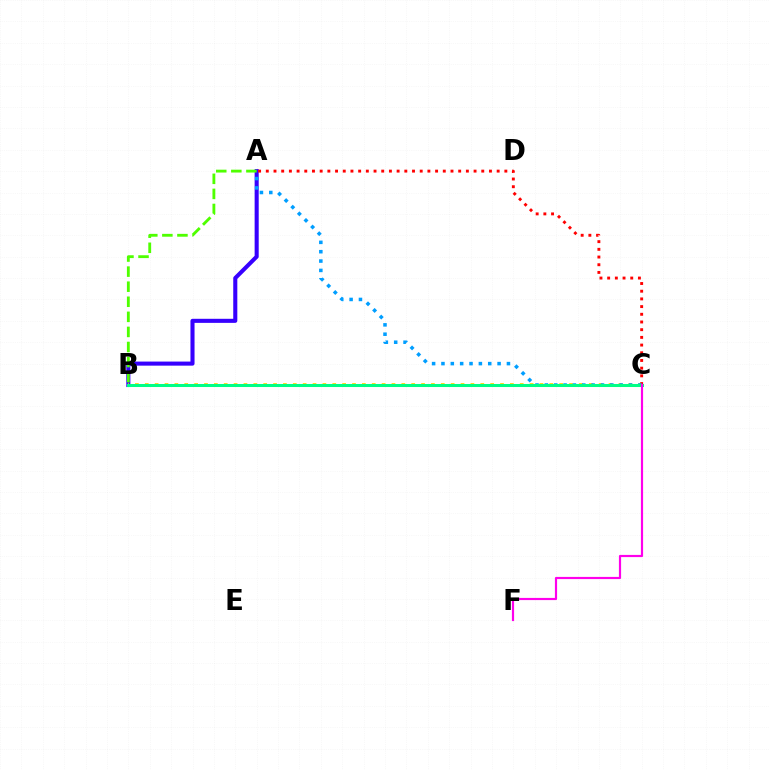{('A', 'B'): [{'color': '#3700ff', 'line_style': 'solid', 'thickness': 2.93}, {'color': '#4fff00', 'line_style': 'dashed', 'thickness': 2.05}], ('B', 'C'): [{'color': '#ffd500', 'line_style': 'dotted', 'thickness': 2.68}, {'color': '#00ff86', 'line_style': 'solid', 'thickness': 2.18}], ('A', 'C'): [{'color': '#ff0000', 'line_style': 'dotted', 'thickness': 2.09}, {'color': '#009eff', 'line_style': 'dotted', 'thickness': 2.54}], ('C', 'F'): [{'color': '#ff00ed', 'line_style': 'solid', 'thickness': 1.57}]}